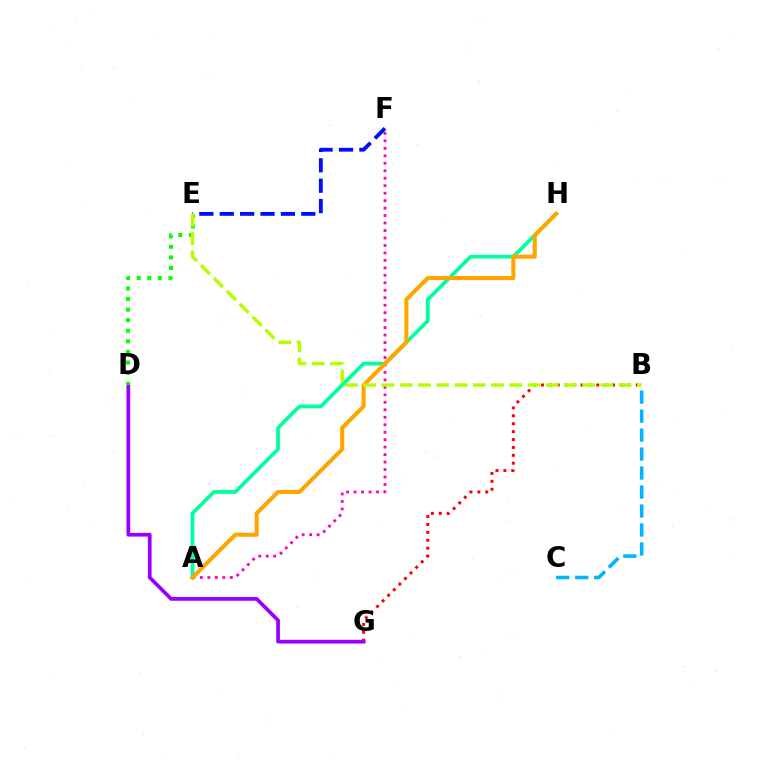{('B', 'G'): [{'color': '#ff0000', 'line_style': 'dotted', 'thickness': 2.15}], ('A', 'F'): [{'color': '#ff00bd', 'line_style': 'dotted', 'thickness': 2.03}], ('A', 'H'): [{'color': '#00ff9d', 'line_style': 'solid', 'thickness': 2.67}, {'color': '#ffa500', 'line_style': 'solid', 'thickness': 2.94}], ('D', 'G'): [{'color': '#9b00ff', 'line_style': 'solid', 'thickness': 2.69}], ('D', 'E'): [{'color': '#08ff00', 'line_style': 'dotted', 'thickness': 2.87}], ('E', 'F'): [{'color': '#0010ff', 'line_style': 'dashed', 'thickness': 2.77}], ('B', 'C'): [{'color': '#00b5ff', 'line_style': 'dashed', 'thickness': 2.58}], ('B', 'E'): [{'color': '#b3ff00', 'line_style': 'dashed', 'thickness': 2.48}]}